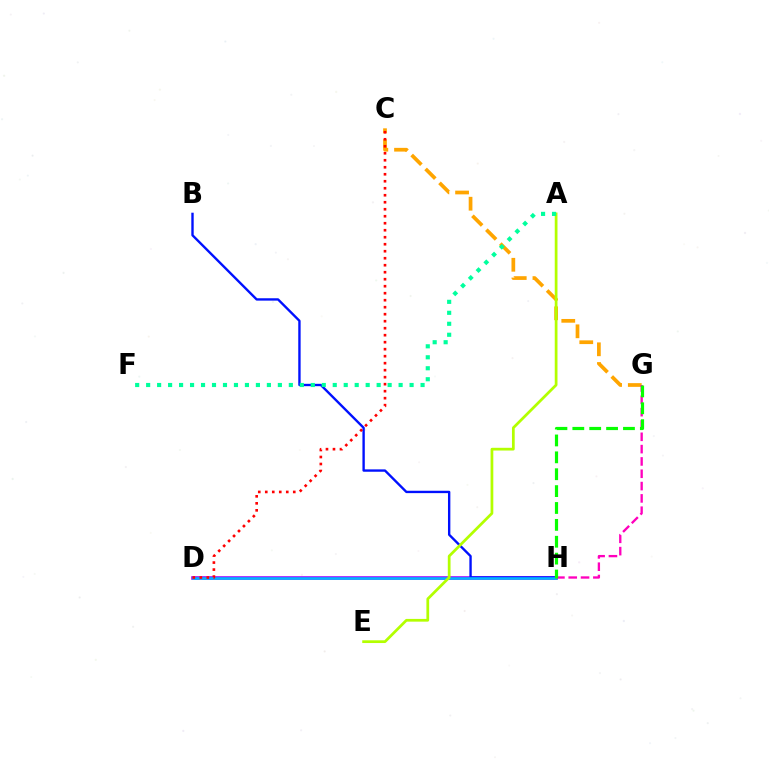{('D', 'H'): [{'color': '#9b00ff', 'line_style': 'solid', 'thickness': 2.57}, {'color': '#00b5ff', 'line_style': 'solid', 'thickness': 1.86}], ('B', 'H'): [{'color': '#0010ff', 'line_style': 'solid', 'thickness': 1.71}], ('C', 'G'): [{'color': '#ffa500', 'line_style': 'dashed', 'thickness': 2.68}], ('G', 'H'): [{'color': '#ff00bd', 'line_style': 'dashed', 'thickness': 1.67}, {'color': '#08ff00', 'line_style': 'dashed', 'thickness': 2.29}], ('C', 'D'): [{'color': '#ff0000', 'line_style': 'dotted', 'thickness': 1.9}], ('A', 'E'): [{'color': '#b3ff00', 'line_style': 'solid', 'thickness': 1.97}], ('A', 'F'): [{'color': '#00ff9d', 'line_style': 'dotted', 'thickness': 2.98}]}